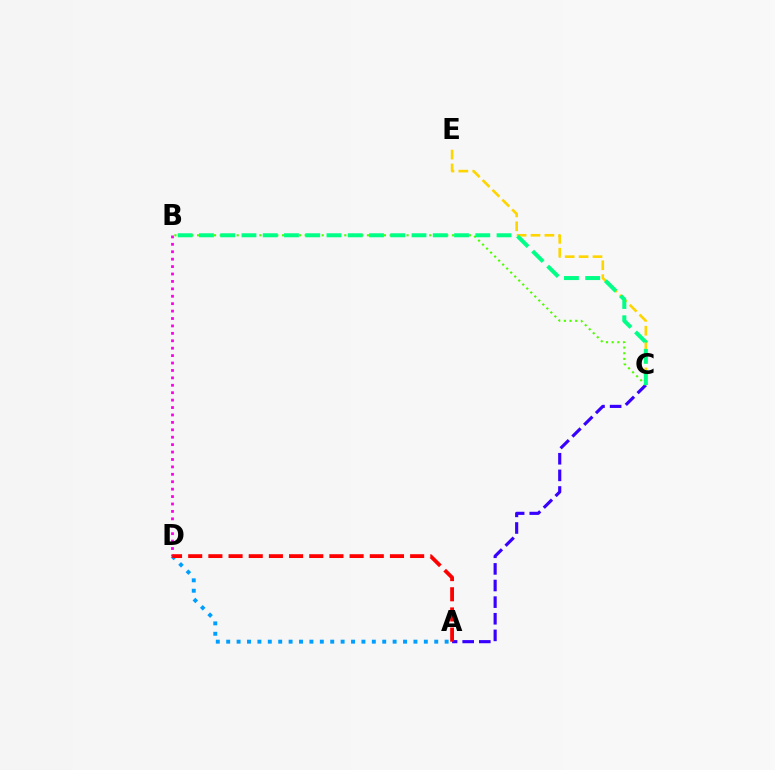{('B', 'D'): [{'color': '#ff00ed', 'line_style': 'dotted', 'thickness': 2.02}], ('C', 'E'): [{'color': '#ffd500', 'line_style': 'dashed', 'thickness': 1.89}], ('A', 'C'): [{'color': '#3700ff', 'line_style': 'dashed', 'thickness': 2.26}], ('A', 'D'): [{'color': '#009eff', 'line_style': 'dotted', 'thickness': 2.83}, {'color': '#ff0000', 'line_style': 'dashed', 'thickness': 2.74}], ('B', 'C'): [{'color': '#4fff00', 'line_style': 'dotted', 'thickness': 1.54}, {'color': '#00ff86', 'line_style': 'dashed', 'thickness': 2.89}]}